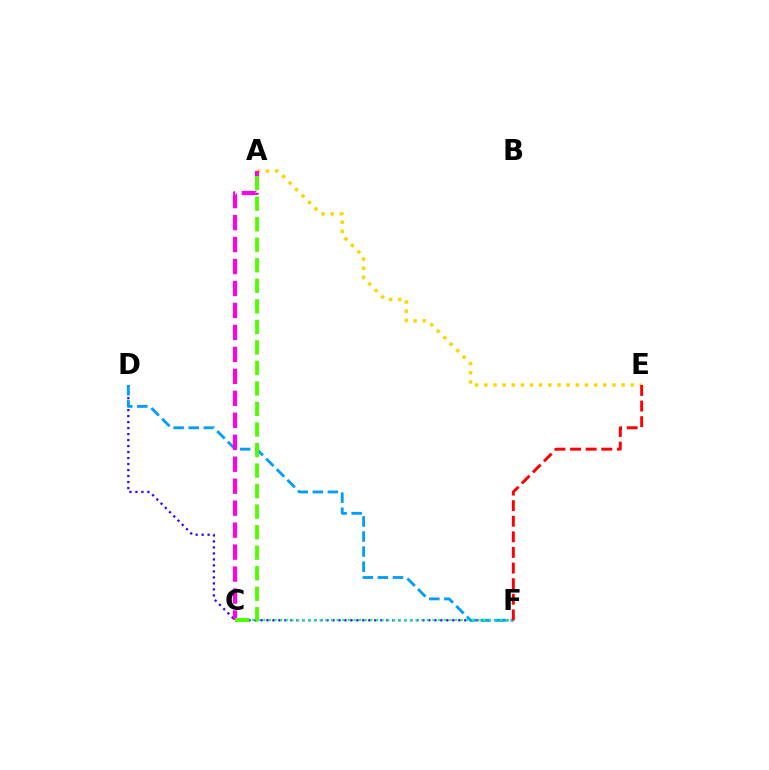{('D', 'F'): [{'color': '#3700ff', 'line_style': 'dotted', 'thickness': 1.63}, {'color': '#009eff', 'line_style': 'dashed', 'thickness': 2.05}], ('A', 'E'): [{'color': '#ffd500', 'line_style': 'dotted', 'thickness': 2.49}], ('C', 'F'): [{'color': '#00ff86', 'line_style': 'dotted', 'thickness': 1.53}], ('E', 'F'): [{'color': '#ff0000', 'line_style': 'dashed', 'thickness': 2.12}], ('A', 'C'): [{'color': '#ff00ed', 'line_style': 'dashed', 'thickness': 2.98}, {'color': '#4fff00', 'line_style': 'dashed', 'thickness': 2.79}]}